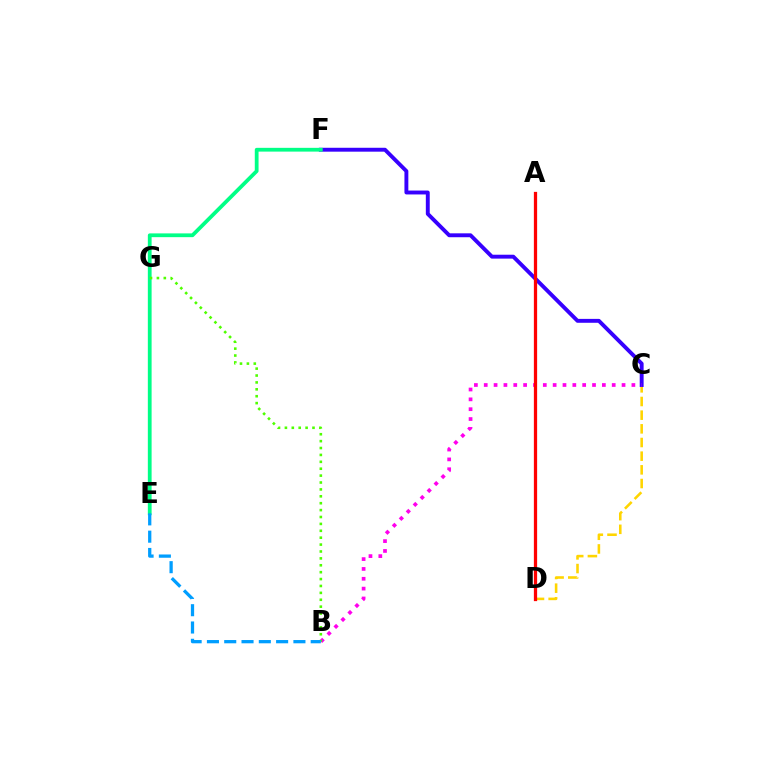{('C', 'D'): [{'color': '#ffd500', 'line_style': 'dashed', 'thickness': 1.86}], ('C', 'F'): [{'color': '#3700ff', 'line_style': 'solid', 'thickness': 2.81}], ('B', 'C'): [{'color': '#ff00ed', 'line_style': 'dotted', 'thickness': 2.67}], ('A', 'D'): [{'color': '#ff0000', 'line_style': 'solid', 'thickness': 2.34}], ('E', 'F'): [{'color': '#00ff86', 'line_style': 'solid', 'thickness': 2.72}], ('B', 'G'): [{'color': '#4fff00', 'line_style': 'dotted', 'thickness': 1.87}], ('B', 'E'): [{'color': '#009eff', 'line_style': 'dashed', 'thickness': 2.35}]}